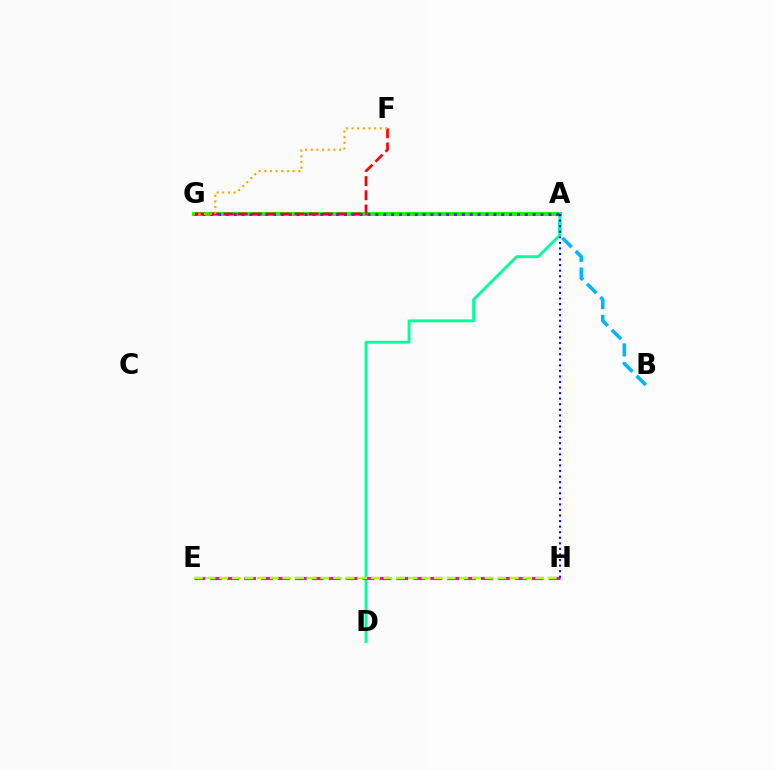{('A', 'B'): [{'color': '#00b5ff', 'line_style': 'dashed', 'thickness': 2.55}], ('A', 'G'): [{'color': '#08ff00', 'line_style': 'solid', 'thickness': 2.82}, {'color': '#9b00ff', 'line_style': 'dotted', 'thickness': 2.14}], ('A', 'D'): [{'color': '#00ff9d', 'line_style': 'solid', 'thickness': 2.07}], ('E', 'H'): [{'color': '#ff00bd', 'line_style': 'dashed', 'thickness': 2.3}, {'color': '#b3ff00', 'line_style': 'dashed', 'thickness': 1.72}], ('F', 'G'): [{'color': '#ff0000', 'line_style': 'dashed', 'thickness': 1.93}, {'color': '#ffa500', 'line_style': 'dotted', 'thickness': 1.54}], ('A', 'H'): [{'color': '#0010ff', 'line_style': 'dotted', 'thickness': 1.51}]}